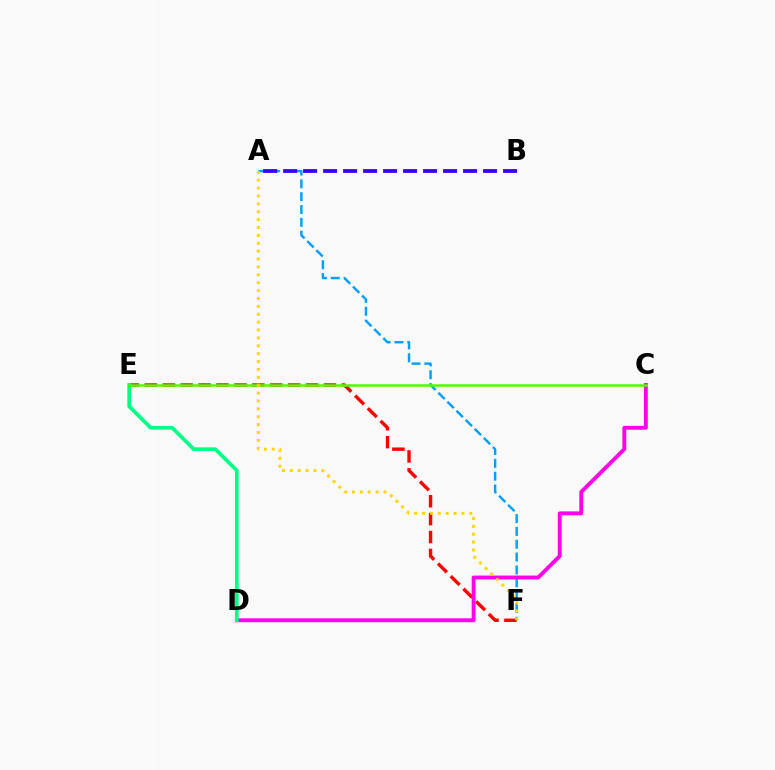{('A', 'F'): [{'color': '#009eff', 'line_style': 'dashed', 'thickness': 1.74}, {'color': '#ffd500', 'line_style': 'dotted', 'thickness': 2.14}], ('E', 'F'): [{'color': '#ff0000', 'line_style': 'dashed', 'thickness': 2.43}], ('C', 'D'): [{'color': '#ff00ed', 'line_style': 'solid', 'thickness': 2.79}], ('D', 'E'): [{'color': '#00ff86', 'line_style': 'solid', 'thickness': 2.65}], ('A', 'B'): [{'color': '#3700ff', 'line_style': 'dashed', 'thickness': 2.72}], ('C', 'E'): [{'color': '#4fff00', 'line_style': 'solid', 'thickness': 1.81}]}